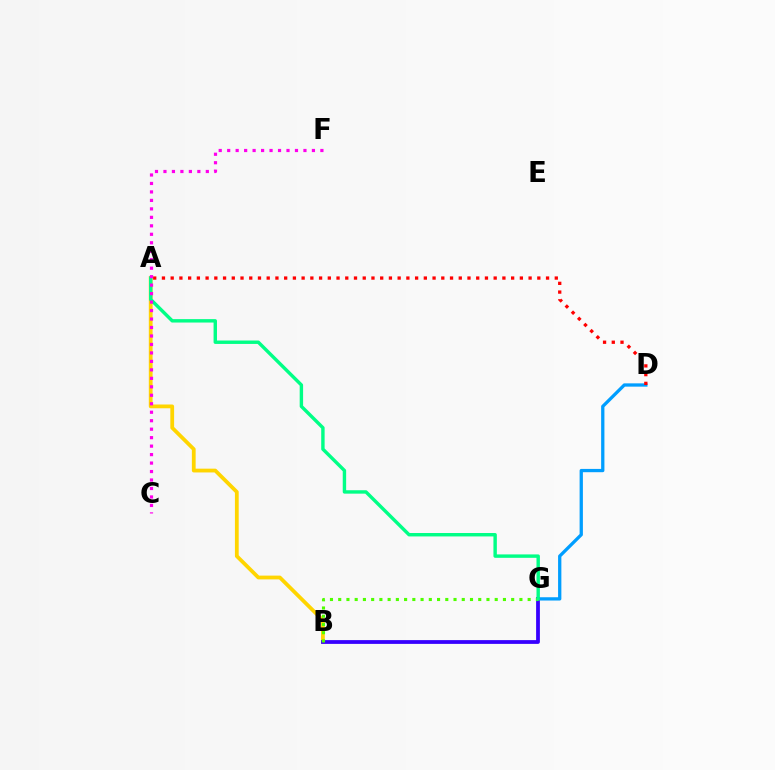{('A', 'B'): [{'color': '#ffd500', 'line_style': 'solid', 'thickness': 2.72}], ('D', 'G'): [{'color': '#009eff', 'line_style': 'solid', 'thickness': 2.37}], ('B', 'G'): [{'color': '#3700ff', 'line_style': 'solid', 'thickness': 2.72}, {'color': '#4fff00', 'line_style': 'dotted', 'thickness': 2.24}], ('A', 'G'): [{'color': '#00ff86', 'line_style': 'solid', 'thickness': 2.46}], ('A', 'D'): [{'color': '#ff0000', 'line_style': 'dotted', 'thickness': 2.37}], ('C', 'F'): [{'color': '#ff00ed', 'line_style': 'dotted', 'thickness': 2.3}]}